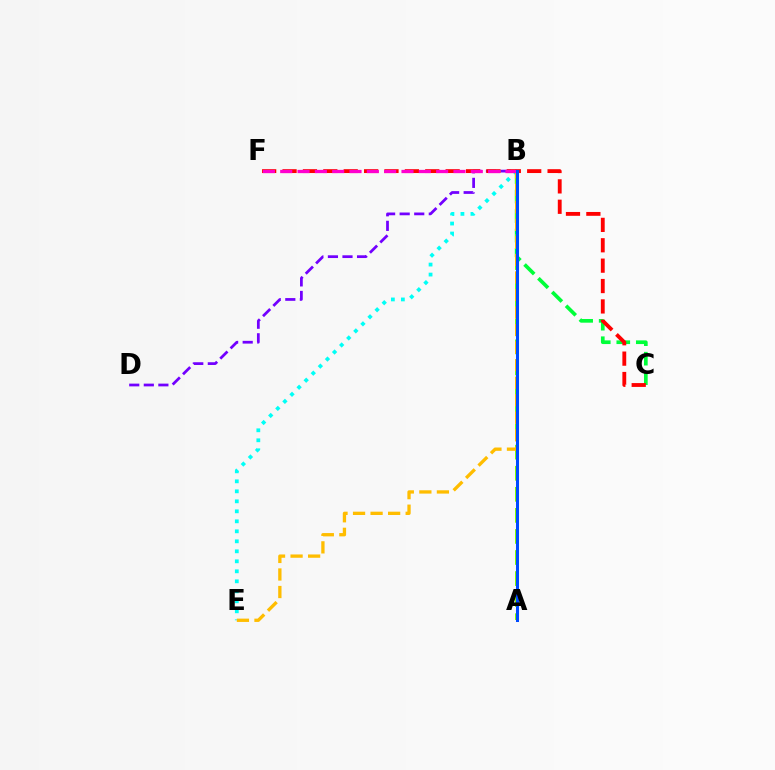{('B', 'D'): [{'color': '#7200ff', 'line_style': 'dashed', 'thickness': 1.98}], ('B', 'C'): [{'color': '#00ff39', 'line_style': 'dashed', 'thickness': 2.65}], ('B', 'E'): [{'color': '#00fff6', 'line_style': 'dotted', 'thickness': 2.72}, {'color': '#ffbd00', 'line_style': 'dashed', 'thickness': 2.38}], ('A', 'B'): [{'color': '#84ff00', 'line_style': 'dashed', 'thickness': 2.86}, {'color': '#004bff', 'line_style': 'solid', 'thickness': 2.18}], ('C', 'F'): [{'color': '#ff0000', 'line_style': 'dashed', 'thickness': 2.77}], ('B', 'F'): [{'color': '#ff00cf', 'line_style': 'dashed', 'thickness': 2.35}]}